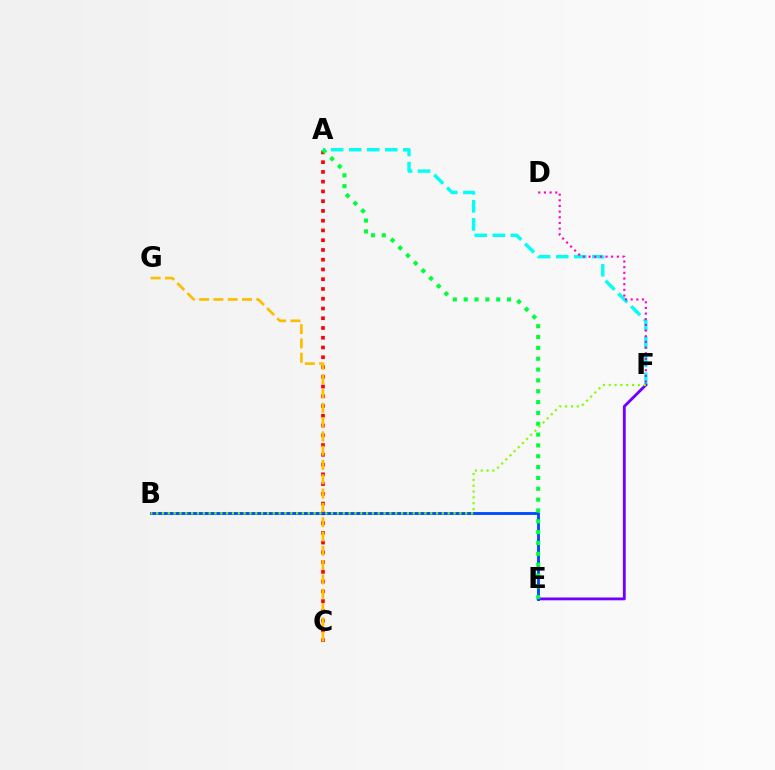{('A', 'C'): [{'color': '#ff0000', 'line_style': 'dotted', 'thickness': 2.65}], ('A', 'F'): [{'color': '#00fff6', 'line_style': 'dashed', 'thickness': 2.45}], ('E', 'F'): [{'color': '#7200ff', 'line_style': 'solid', 'thickness': 2.04}], ('C', 'G'): [{'color': '#ffbd00', 'line_style': 'dashed', 'thickness': 1.94}], ('B', 'E'): [{'color': '#004bff', 'line_style': 'solid', 'thickness': 2.06}], ('A', 'E'): [{'color': '#00ff39', 'line_style': 'dotted', 'thickness': 2.94}], ('D', 'F'): [{'color': '#ff00cf', 'line_style': 'dotted', 'thickness': 1.54}], ('B', 'F'): [{'color': '#84ff00', 'line_style': 'dotted', 'thickness': 1.58}]}